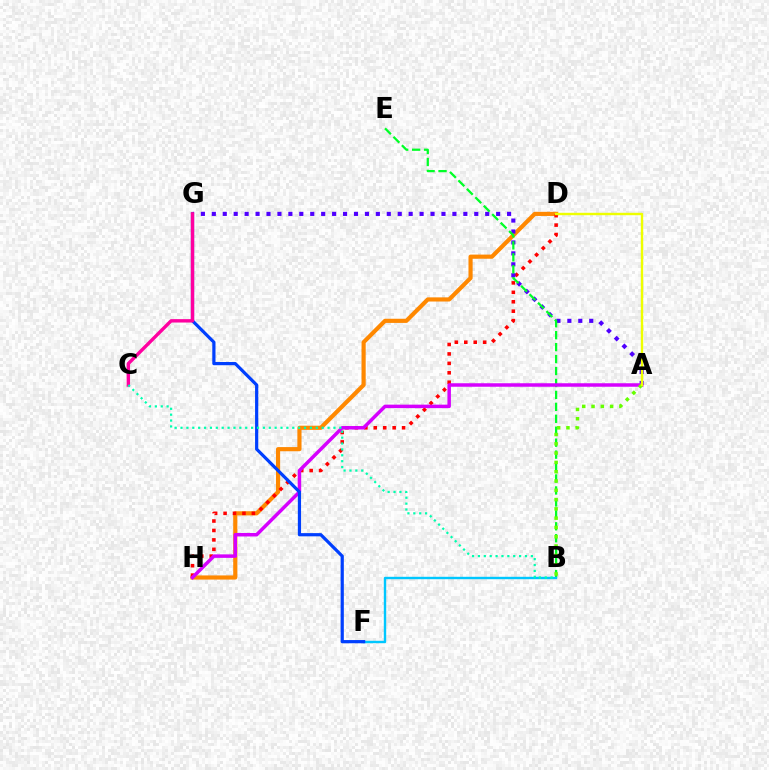{('D', 'H'): [{'color': '#ff8800', 'line_style': 'solid', 'thickness': 2.99}, {'color': '#ff0000', 'line_style': 'dotted', 'thickness': 2.56}], ('A', 'G'): [{'color': '#4f00ff', 'line_style': 'dotted', 'thickness': 2.97}], ('B', 'E'): [{'color': '#00ff27', 'line_style': 'dashed', 'thickness': 1.62}], ('A', 'H'): [{'color': '#d600ff', 'line_style': 'solid', 'thickness': 2.51}], ('A', 'B'): [{'color': '#66ff00', 'line_style': 'dotted', 'thickness': 2.52}], ('B', 'F'): [{'color': '#00c7ff', 'line_style': 'solid', 'thickness': 1.73}], ('F', 'G'): [{'color': '#003fff', 'line_style': 'solid', 'thickness': 2.31}], ('C', 'G'): [{'color': '#ff00a0', 'line_style': 'solid', 'thickness': 2.45}], ('B', 'C'): [{'color': '#00ffaf', 'line_style': 'dotted', 'thickness': 1.6}], ('A', 'D'): [{'color': '#eeff00', 'line_style': 'solid', 'thickness': 1.74}]}